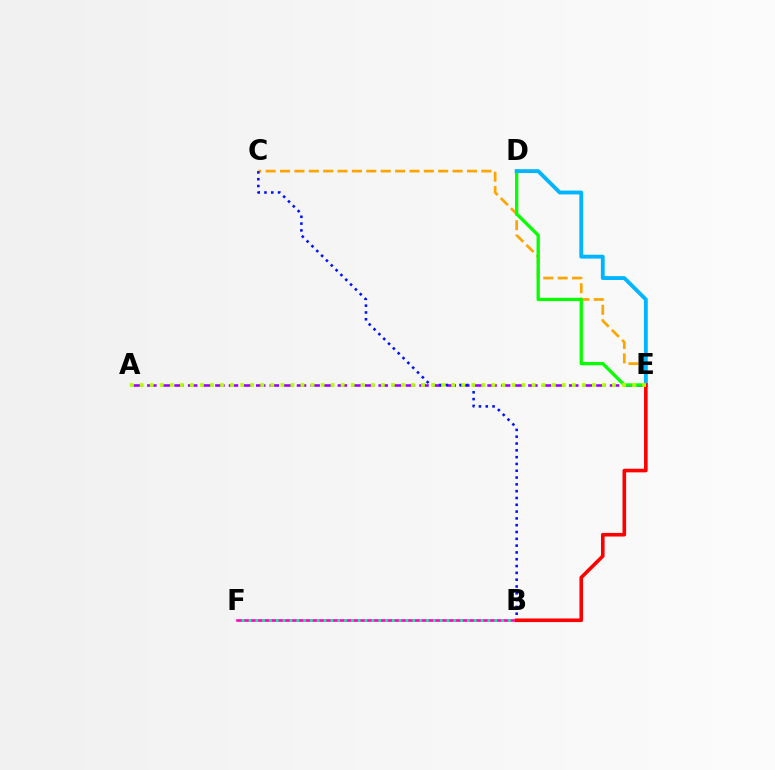{('A', 'E'): [{'color': '#9b00ff', 'line_style': 'dashed', 'thickness': 1.85}, {'color': '#b3ff00', 'line_style': 'dotted', 'thickness': 2.73}], ('C', 'E'): [{'color': '#ffa500', 'line_style': 'dashed', 'thickness': 1.95}], ('D', 'E'): [{'color': '#08ff00', 'line_style': 'solid', 'thickness': 2.37}, {'color': '#00b5ff', 'line_style': 'solid', 'thickness': 2.78}], ('B', 'F'): [{'color': '#ff00bd', 'line_style': 'solid', 'thickness': 1.86}, {'color': '#00ff9d', 'line_style': 'dotted', 'thickness': 1.85}], ('B', 'C'): [{'color': '#0010ff', 'line_style': 'dotted', 'thickness': 1.85}], ('B', 'E'): [{'color': '#ff0000', 'line_style': 'solid', 'thickness': 2.6}]}